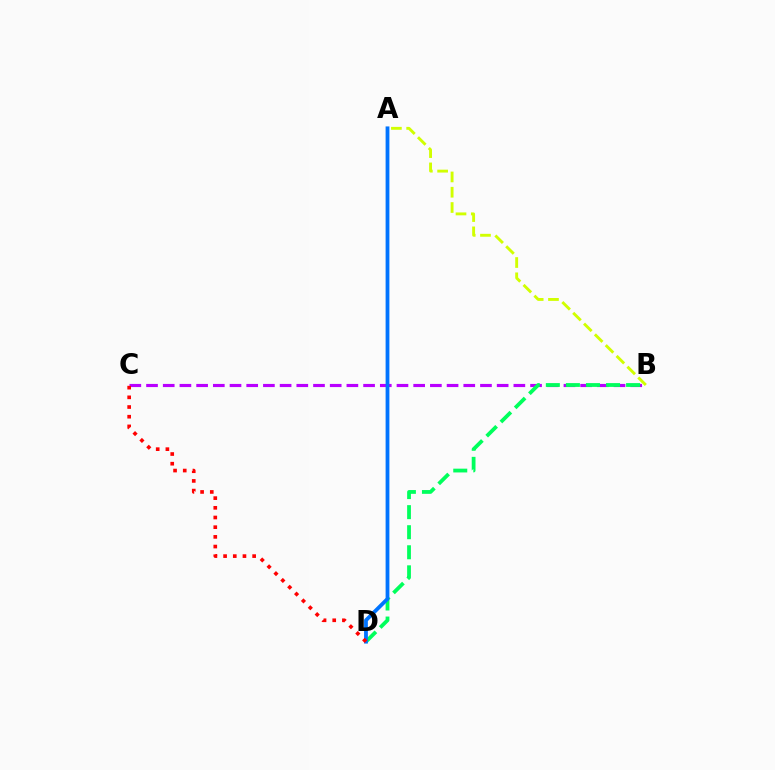{('A', 'B'): [{'color': '#d1ff00', 'line_style': 'dashed', 'thickness': 2.08}], ('B', 'C'): [{'color': '#b900ff', 'line_style': 'dashed', 'thickness': 2.27}], ('B', 'D'): [{'color': '#00ff5c', 'line_style': 'dashed', 'thickness': 2.73}], ('A', 'D'): [{'color': '#0074ff', 'line_style': 'solid', 'thickness': 2.73}], ('C', 'D'): [{'color': '#ff0000', 'line_style': 'dotted', 'thickness': 2.63}]}